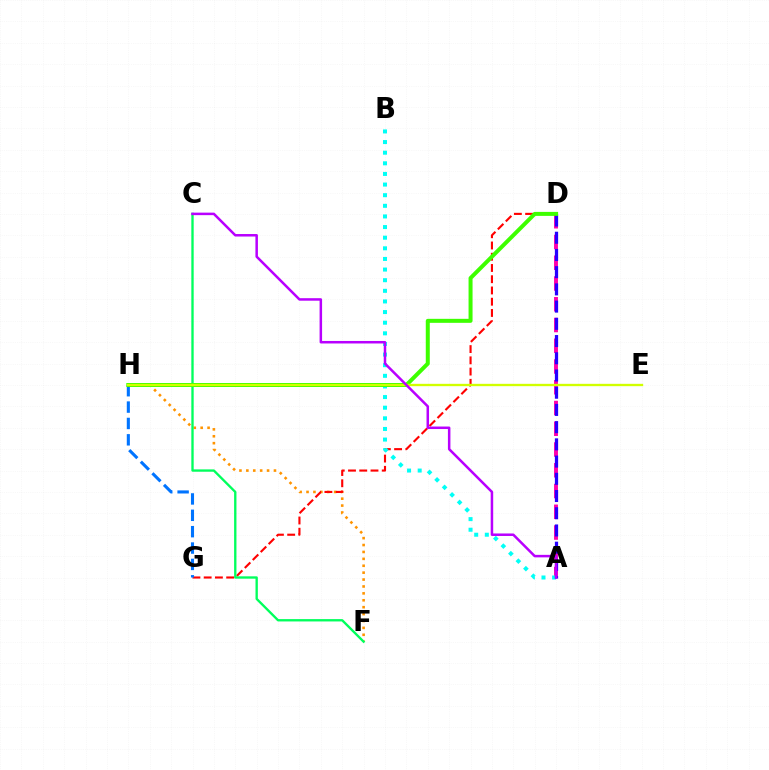{('F', 'H'): [{'color': '#ff9400', 'line_style': 'dotted', 'thickness': 1.88}], ('D', 'G'): [{'color': '#ff0000', 'line_style': 'dashed', 'thickness': 1.53}], ('A', 'D'): [{'color': '#ff00ac', 'line_style': 'dashed', 'thickness': 2.82}, {'color': '#2500ff', 'line_style': 'dashed', 'thickness': 2.34}], ('C', 'F'): [{'color': '#00ff5c', 'line_style': 'solid', 'thickness': 1.69}], ('G', 'H'): [{'color': '#0074ff', 'line_style': 'dashed', 'thickness': 2.22}], ('A', 'B'): [{'color': '#00fff6', 'line_style': 'dotted', 'thickness': 2.89}], ('D', 'H'): [{'color': '#3dff00', 'line_style': 'solid', 'thickness': 2.88}], ('E', 'H'): [{'color': '#d1ff00', 'line_style': 'solid', 'thickness': 1.69}], ('A', 'C'): [{'color': '#b900ff', 'line_style': 'solid', 'thickness': 1.81}]}